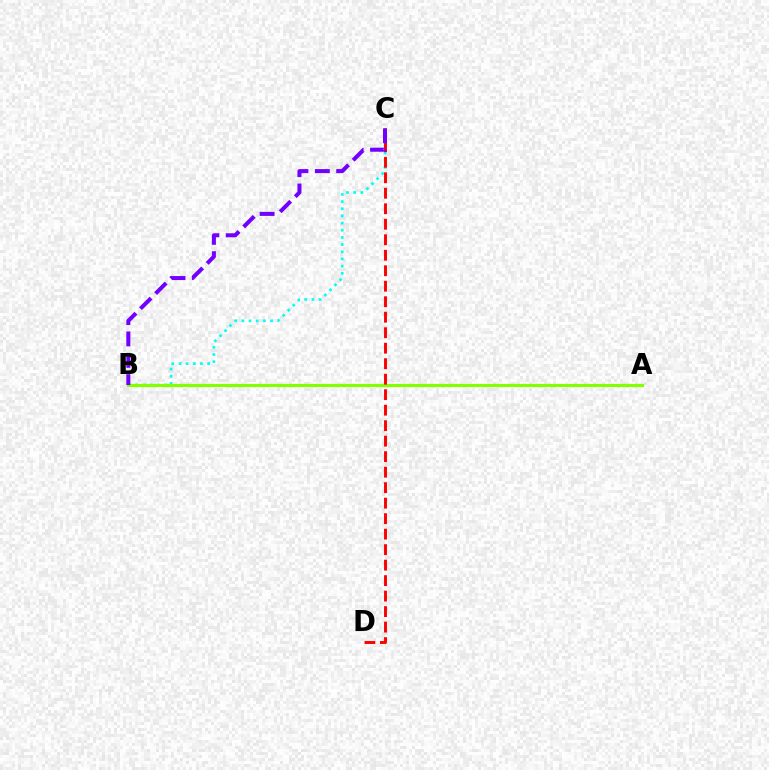{('B', 'C'): [{'color': '#00fff6', 'line_style': 'dotted', 'thickness': 1.95}, {'color': '#7200ff', 'line_style': 'dashed', 'thickness': 2.9}], ('A', 'B'): [{'color': '#84ff00', 'line_style': 'solid', 'thickness': 2.26}], ('C', 'D'): [{'color': '#ff0000', 'line_style': 'dashed', 'thickness': 2.1}]}